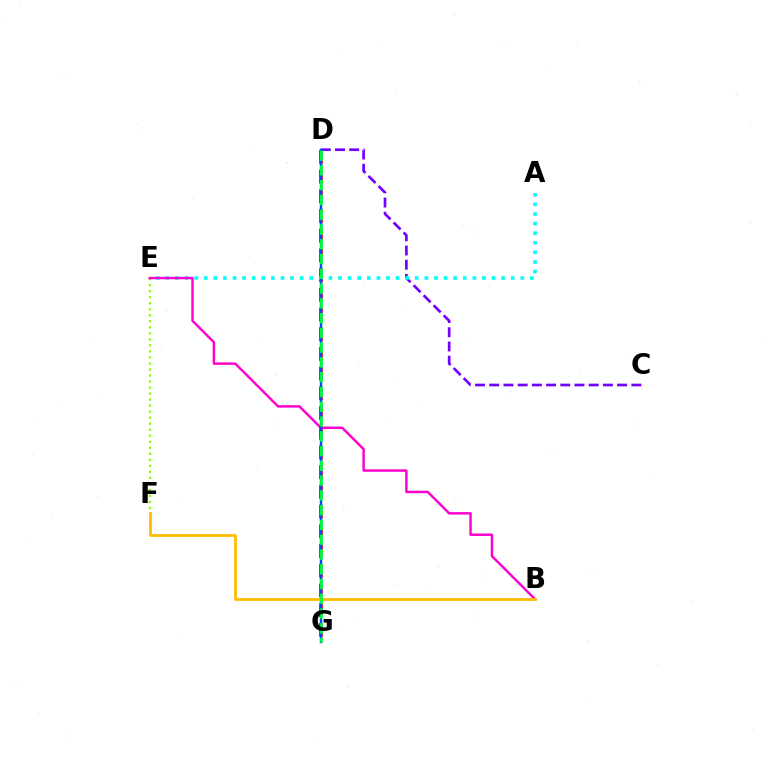{('D', 'G'): [{'color': '#ff0000', 'line_style': 'dashed', 'thickness': 2.68}, {'color': '#004bff', 'line_style': 'solid', 'thickness': 1.75}, {'color': '#00ff39', 'line_style': 'dashed', 'thickness': 2.01}], ('C', 'D'): [{'color': '#7200ff', 'line_style': 'dashed', 'thickness': 1.93}], ('E', 'F'): [{'color': '#84ff00', 'line_style': 'dotted', 'thickness': 1.64}], ('A', 'E'): [{'color': '#00fff6', 'line_style': 'dotted', 'thickness': 2.61}], ('B', 'E'): [{'color': '#ff00cf', 'line_style': 'solid', 'thickness': 1.77}], ('B', 'F'): [{'color': '#ffbd00', 'line_style': 'solid', 'thickness': 2.01}]}